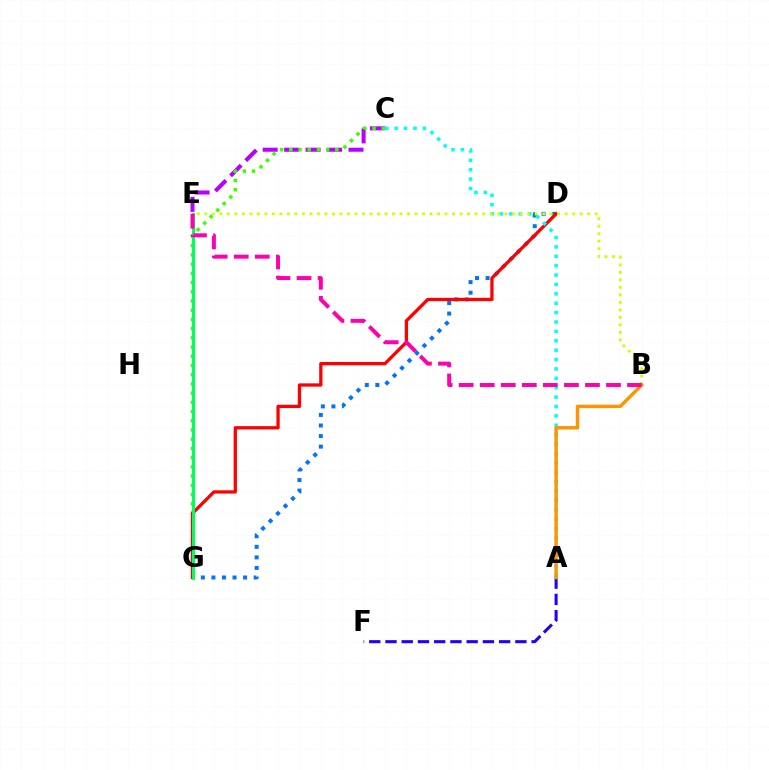{('D', 'G'): [{'color': '#0074ff', 'line_style': 'dotted', 'thickness': 2.87}, {'color': '#ff0000', 'line_style': 'solid', 'thickness': 2.36}], ('C', 'E'): [{'color': '#b900ff', 'line_style': 'dashed', 'thickness': 2.91}], ('C', 'G'): [{'color': '#3dff00', 'line_style': 'dotted', 'thickness': 2.5}], ('A', 'F'): [{'color': '#2500ff', 'line_style': 'dashed', 'thickness': 2.21}], ('E', 'G'): [{'color': '#00ff5c', 'line_style': 'solid', 'thickness': 2.2}], ('A', 'C'): [{'color': '#00fff6', 'line_style': 'dotted', 'thickness': 2.55}], ('B', 'E'): [{'color': '#d1ff00', 'line_style': 'dotted', 'thickness': 2.04}, {'color': '#ff00ac', 'line_style': 'dashed', 'thickness': 2.86}], ('A', 'B'): [{'color': '#ff9400', 'line_style': 'solid', 'thickness': 2.46}]}